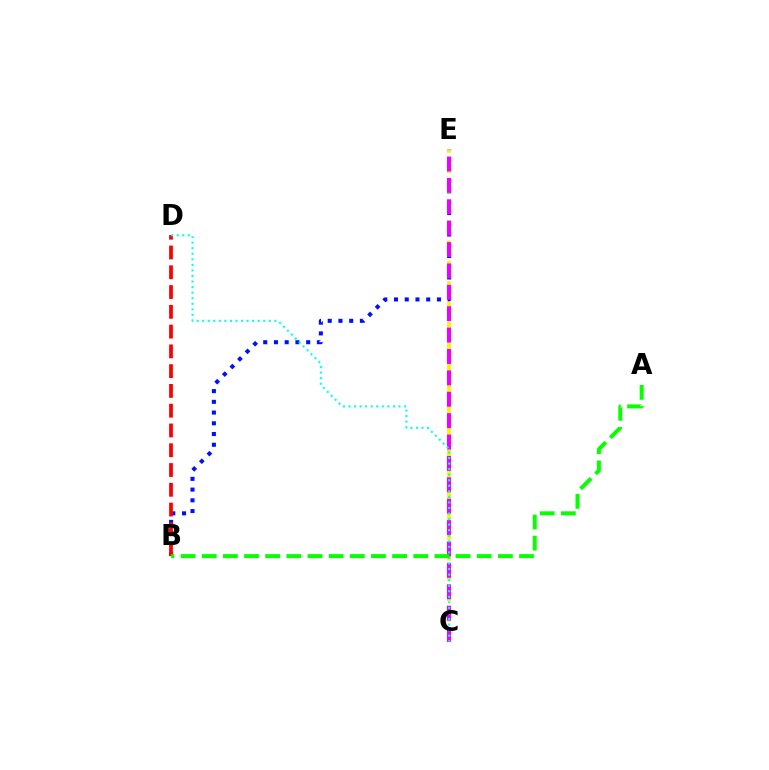{('B', 'E'): [{'color': '#0010ff', 'line_style': 'dotted', 'thickness': 2.92}], ('C', 'E'): [{'color': '#fcf500', 'line_style': 'dashed', 'thickness': 2.77}, {'color': '#ee00ff', 'line_style': 'dashed', 'thickness': 2.91}], ('B', 'D'): [{'color': '#ff0000', 'line_style': 'dashed', 'thickness': 2.69}], ('C', 'D'): [{'color': '#00fff6', 'line_style': 'dotted', 'thickness': 1.51}], ('A', 'B'): [{'color': '#08ff00', 'line_style': 'dashed', 'thickness': 2.87}]}